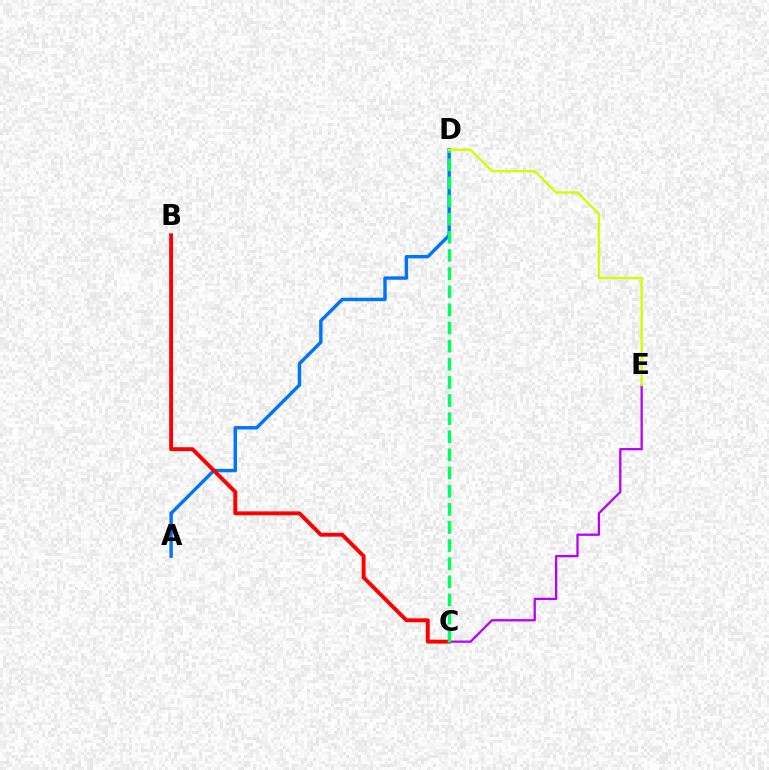{('A', 'D'): [{'color': '#0074ff', 'line_style': 'solid', 'thickness': 2.46}], ('B', 'C'): [{'color': '#ff0000', 'line_style': 'solid', 'thickness': 2.81}], ('C', 'E'): [{'color': '#b900ff', 'line_style': 'solid', 'thickness': 1.65}], ('C', 'D'): [{'color': '#00ff5c', 'line_style': 'dashed', 'thickness': 2.46}], ('D', 'E'): [{'color': '#d1ff00', 'line_style': 'solid', 'thickness': 1.7}]}